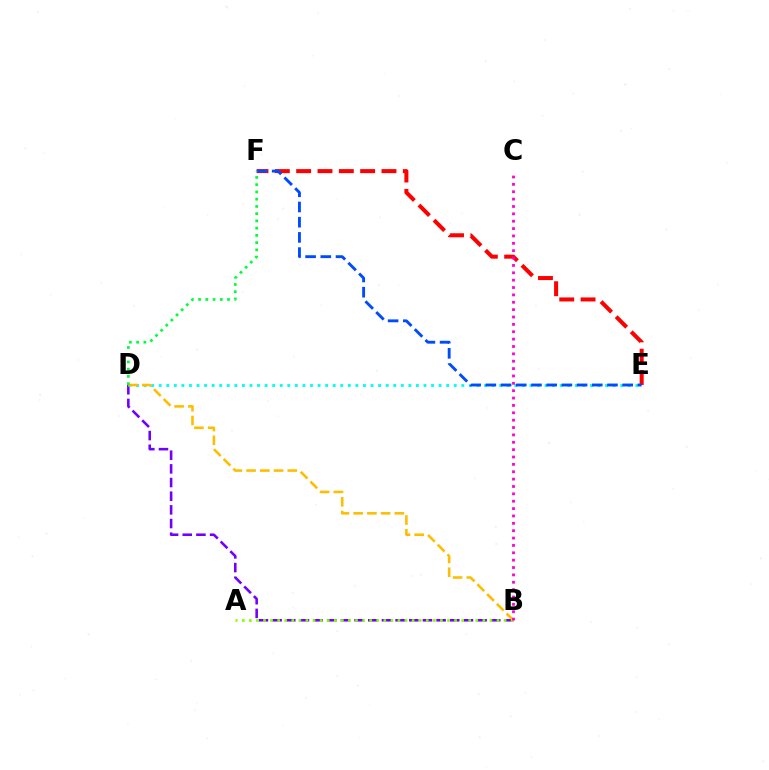{('E', 'F'): [{'color': '#ff0000', 'line_style': 'dashed', 'thickness': 2.9}, {'color': '#004bff', 'line_style': 'dashed', 'thickness': 2.07}], ('B', 'D'): [{'color': '#7200ff', 'line_style': 'dashed', 'thickness': 1.86}, {'color': '#ffbd00', 'line_style': 'dashed', 'thickness': 1.87}], ('D', 'E'): [{'color': '#00fff6', 'line_style': 'dotted', 'thickness': 2.06}], ('A', 'B'): [{'color': '#84ff00', 'line_style': 'dotted', 'thickness': 1.92}], ('B', 'C'): [{'color': '#ff00cf', 'line_style': 'dotted', 'thickness': 2.0}], ('D', 'F'): [{'color': '#00ff39', 'line_style': 'dotted', 'thickness': 1.97}]}